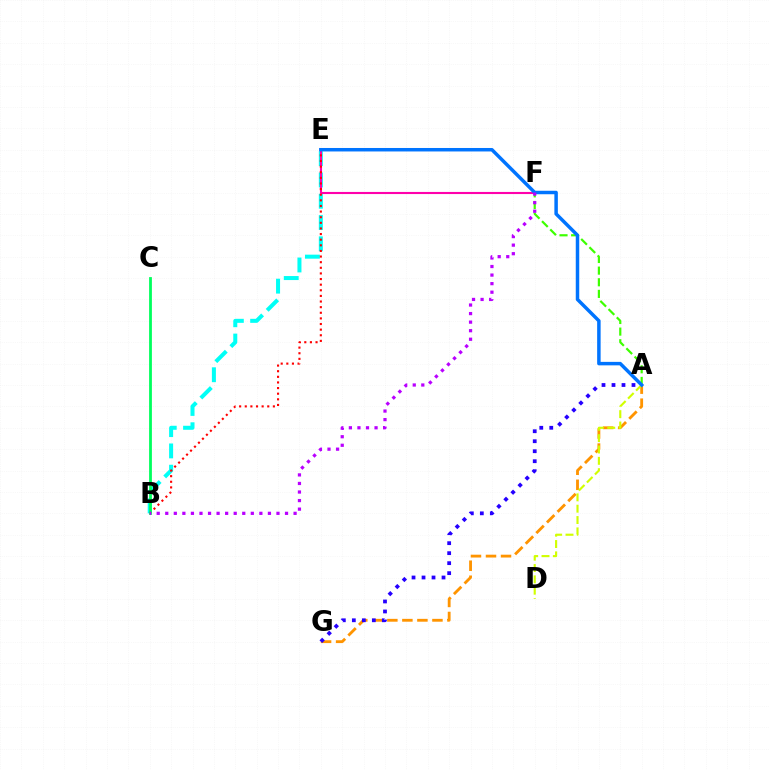{('A', 'G'): [{'color': '#ff9400', 'line_style': 'dashed', 'thickness': 2.04}, {'color': '#2500ff', 'line_style': 'dotted', 'thickness': 2.72}], ('B', 'E'): [{'color': '#00fff6', 'line_style': 'dashed', 'thickness': 2.89}, {'color': '#ff0000', 'line_style': 'dotted', 'thickness': 1.53}], ('A', 'F'): [{'color': '#3dff00', 'line_style': 'dashed', 'thickness': 1.58}], ('A', 'D'): [{'color': '#d1ff00', 'line_style': 'dashed', 'thickness': 1.54}], ('E', 'F'): [{'color': '#ff00ac', 'line_style': 'solid', 'thickness': 1.52}], ('A', 'E'): [{'color': '#0074ff', 'line_style': 'solid', 'thickness': 2.5}], ('B', 'C'): [{'color': '#00ff5c', 'line_style': 'solid', 'thickness': 2.01}], ('B', 'F'): [{'color': '#b900ff', 'line_style': 'dotted', 'thickness': 2.32}]}